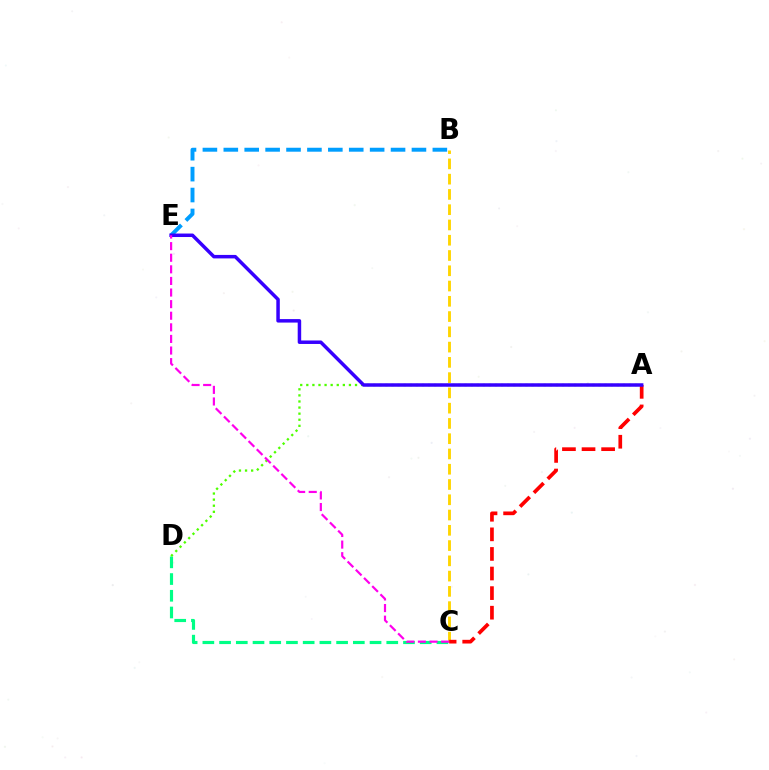{('C', 'D'): [{'color': '#00ff86', 'line_style': 'dashed', 'thickness': 2.27}], ('B', 'E'): [{'color': '#009eff', 'line_style': 'dashed', 'thickness': 2.84}], ('B', 'C'): [{'color': '#ffd500', 'line_style': 'dashed', 'thickness': 2.07}], ('A', 'D'): [{'color': '#4fff00', 'line_style': 'dotted', 'thickness': 1.65}], ('A', 'C'): [{'color': '#ff0000', 'line_style': 'dashed', 'thickness': 2.66}], ('A', 'E'): [{'color': '#3700ff', 'line_style': 'solid', 'thickness': 2.51}], ('C', 'E'): [{'color': '#ff00ed', 'line_style': 'dashed', 'thickness': 1.58}]}